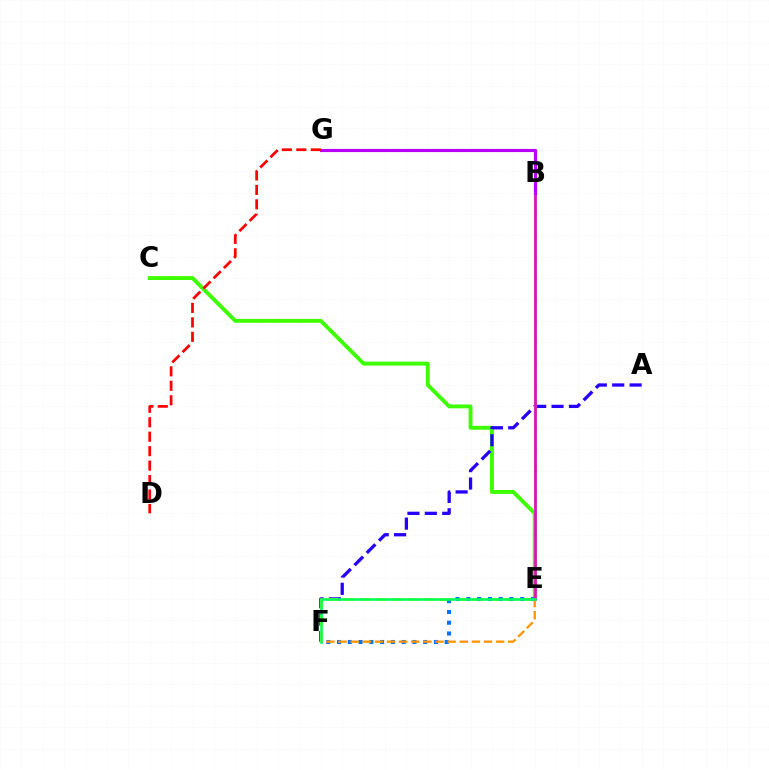{('C', 'E'): [{'color': '#3dff00', 'line_style': 'solid', 'thickness': 2.79}], ('A', 'F'): [{'color': '#2500ff', 'line_style': 'dashed', 'thickness': 2.36}], ('B', 'E'): [{'color': '#00fff6', 'line_style': 'solid', 'thickness': 1.91}, {'color': '#ff00ac', 'line_style': 'solid', 'thickness': 1.89}], ('E', 'F'): [{'color': '#d1ff00', 'line_style': 'dashed', 'thickness': 2.2}, {'color': '#0074ff', 'line_style': 'dotted', 'thickness': 2.93}, {'color': '#ff9400', 'line_style': 'dashed', 'thickness': 1.65}, {'color': '#00ff5c', 'line_style': 'solid', 'thickness': 1.86}], ('B', 'G'): [{'color': '#b900ff', 'line_style': 'solid', 'thickness': 2.28}], ('D', 'G'): [{'color': '#ff0000', 'line_style': 'dashed', 'thickness': 1.96}]}